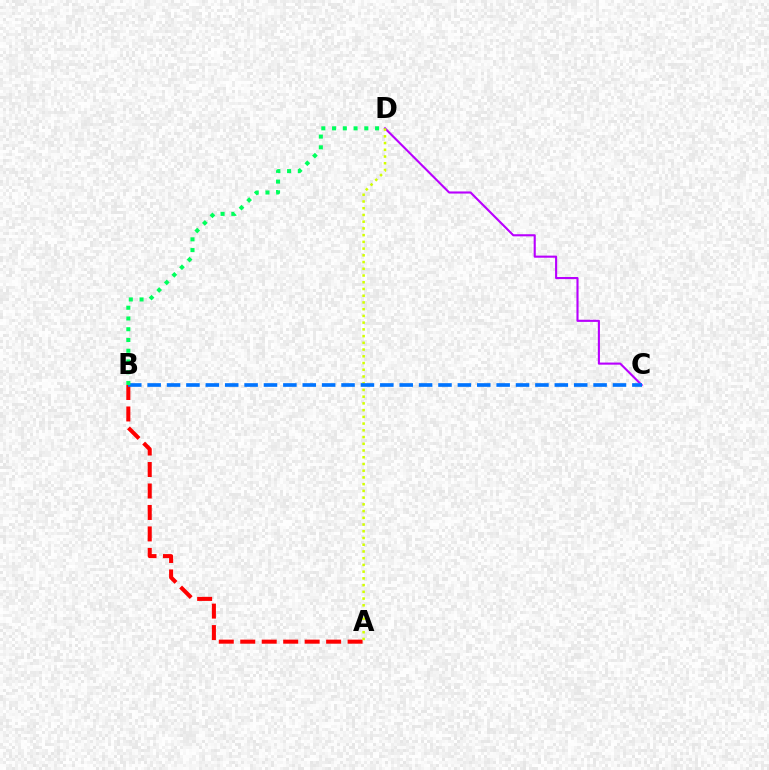{('C', 'D'): [{'color': '#b900ff', 'line_style': 'solid', 'thickness': 1.52}], ('A', 'B'): [{'color': '#ff0000', 'line_style': 'dashed', 'thickness': 2.92}], ('A', 'D'): [{'color': '#d1ff00', 'line_style': 'dotted', 'thickness': 1.83}], ('B', 'C'): [{'color': '#0074ff', 'line_style': 'dashed', 'thickness': 2.63}], ('B', 'D'): [{'color': '#00ff5c', 'line_style': 'dotted', 'thickness': 2.92}]}